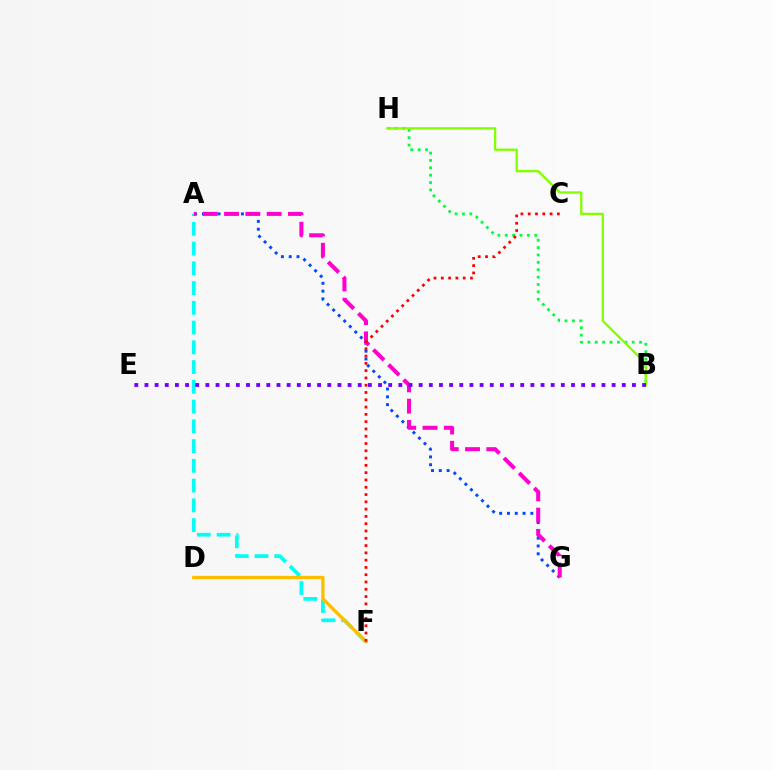{('B', 'H'): [{'color': '#00ff39', 'line_style': 'dotted', 'thickness': 2.0}, {'color': '#84ff00', 'line_style': 'solid', 'thickness': 1.66}], ('A', 'F'): [{'color': '#00fff6', 'line_style': 'dashed', 'thickness': 2.68}], ('D', 'F'): [{'color': '#ffbd00', 'line_style': 'solid', 'thickness': 2.38}], ('A', 'G'): [{'color': '#004bff', 'line_style': 'dotted', 'thickness': 2.12}, {'color': '#ff00cf', 'line_style': 'dashed', 'thickness': 2.89}], ('C', 'F'): [{'color': '#ff0000', 'line_style': 'dotted', 'thickness': 1.98}], ('B', 'E'): [{'color': '#7200ff', 'line_style': 'dotted', 'thickness': 2.76}]}